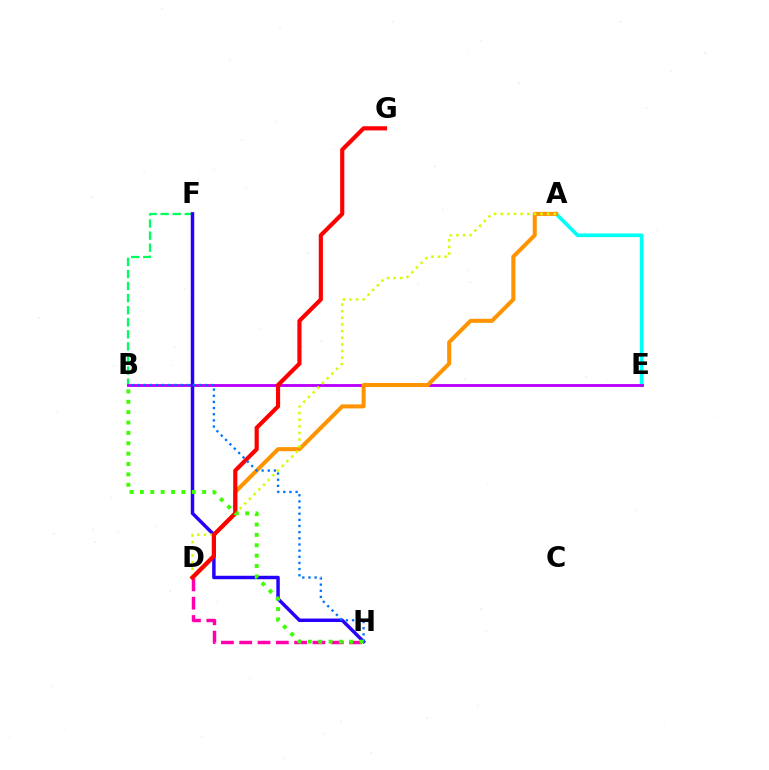{('A', 'E'): [{'color': '#00fff6', 'line_style': 'solid', 'thickness': 2.64}], ('B', 'F'): [{'color': '#00ff5c', 'line_style': 'dashed', 'thickness': 1.64}], ('B', 'E'): [{'color': '#b900ff', 'line_style': 'solid', 'thickness': 2.06}], ('A', 'D'): [{'color': '#ff9400', 'line_style': 'solid', 'thickness': 2.91}, {'color': '#d1ff00', 'line_style': 'dotted', 'thickness': 1.8}], ('D', 'H'): [{'color': '#ff00ac', 'line_style': 'dashed', 'thickness': 2.49}], ('F', 'H'): [{'color': '#2500ff', 'line_style': 'solid', 'thickness': 2.49}], ('D', 'G'): [{'color': '#ff0000', 'line_style': 'solid', 'thickness': 2.99}], ('B', 'H'): [{'color': '#0074ff', 'line_style': 'dotted', 'thickness': 1.67}, {'color': '#3dff00', 'line_style': 'dotted', 'thickness': 2.82}]}